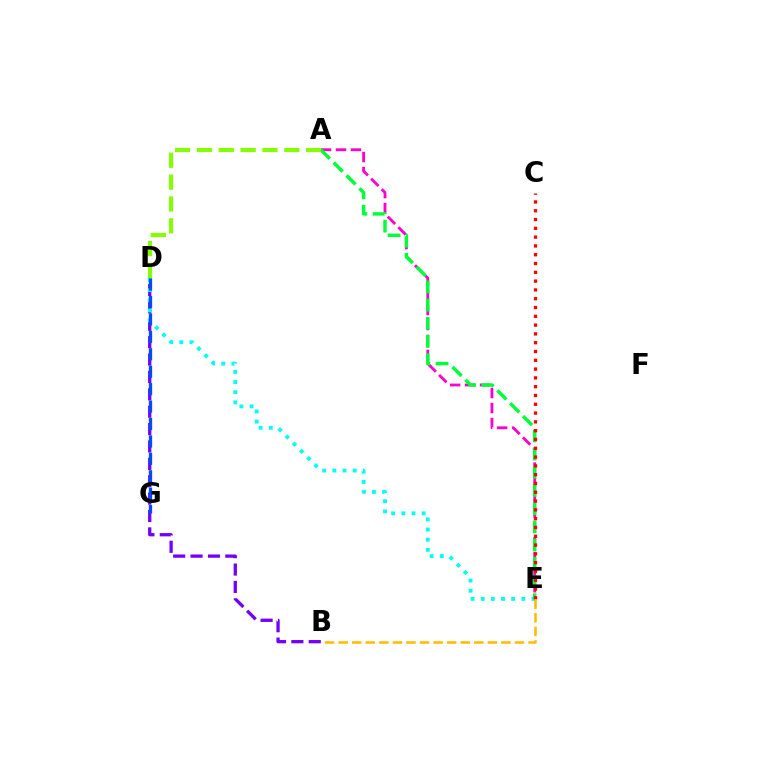{('B', 'D'): [{'color': '#7200ff', 'line_style': 'dashed', 'thickness': 2.36}], ('D', 'E'): [{'color': '#00fff6', 'line_style': 'dotted', 'thickness': 2.76}], ('D', 'G'): [{'color': '#004bff', 'line_style': 'dashed', 'thickness': 2.37}], ('A', 'E'): [{'color': '#ff00cf', 'line_style': 'dashed', 'thickness': 2.03}, {'color': '#00ff39', 'line_style': 'dashed', 'thickness': 2.47}], ('C', 'E'): [{'color': '#ff0000', 'line_style': 'dotted', 'thickness': 2.39}], ('A', 'D'): [{'color': '#84ff00', 'line_style': 'dashed', 'thickness': 2.97}], ('B', 'E'): [{'color': '#ffbd00', 'line_style': 'dashed', 'thickness': 1.84}]}